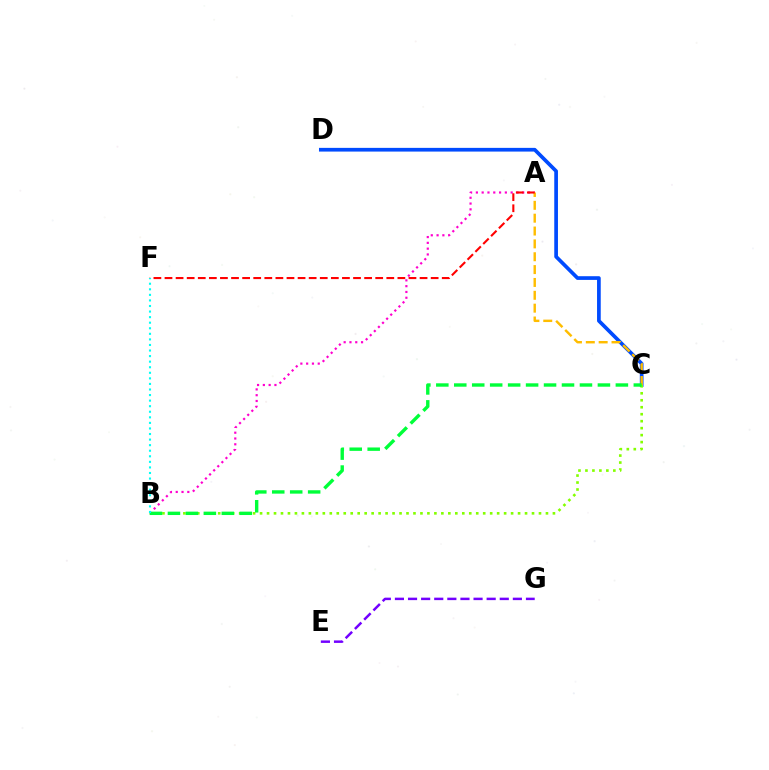{('A', 'B'): [{'color': '#ff00cf', 'line_style': 'dotted', 'thickness': 1.57}], ('C', 'D'): [{'color': '#004bff', 'line_style': 'solid', 'thickness': 2.66}], ('B', 'C'): [{'color': '#84ff00', 'line_style': 'dotted', 'thickness': 1.89}, {'color': '#00ff39', 'line_style': 'dashed', 'thickness': 2.44}], ('A', 'C'): [{'color': '#ffbd00', 'line_style': 'dashed', 'thickness': 1.75}], ('A', 'F'): [{'color': '#ff0000', 'line_style': 'dashed', 'thickness': 1.51}], ('E', 'G'): [{'color': '#7200ff', 'line_style': 'dashed', 'thickness': 1.78}], ('B', 'F'): [{'color': '#00fff6', 'line_style': 'dotted', 'thickness': 1.51}]}